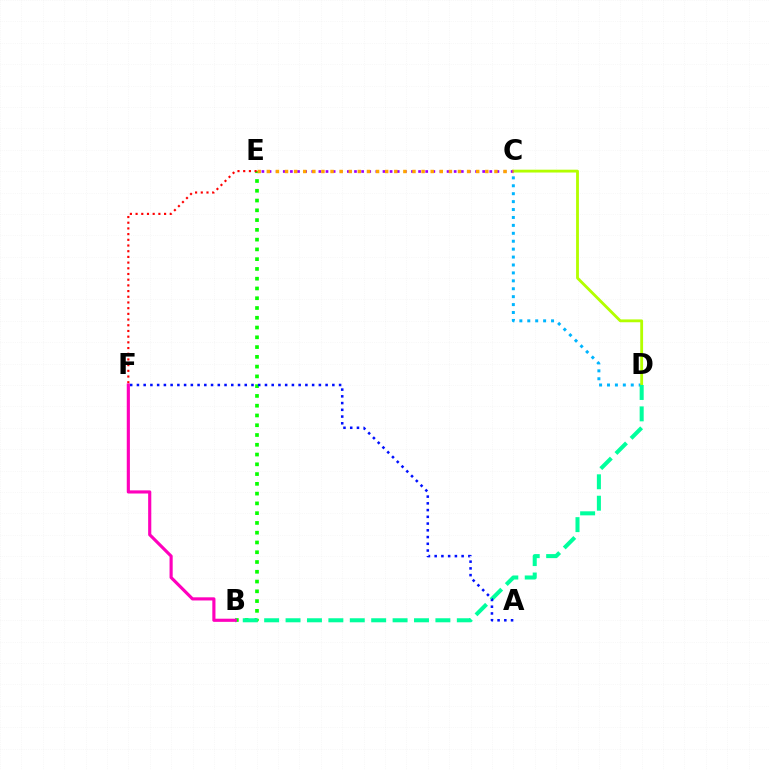{('C', 'D'): [{'color': '#00b5ff', 'line_style': 'dotted', 'thickness': 2.15}, {'color': '#b3ff00', 'line_style': 'solid', 'thickness': 2.04}], ('B', 'E'): [{'color': '#08ff00', 'line_style': 'dotted', 'thickness': 2.65}], ('B', 'D'): [{'color': '#00ff9d', 'line_style': 'dashed', 'thickness': 2.91}], ('A', 'F'): [{'color': '#0010ff', 'line_style': 'dotted', 'thickness': 1.83}], ('E', 'F'): [{'color': '#ff0000', 'line_style': 'dotted', 'thickness': 1.55}], ('C', 'E'): [{'color': '#9b00ff', 'line_style': 'dotted', 'thickness': 1.93}, {'color': '#ffa500', 'line_style': 'dotted', 'thickness': 2.47}], ('B', 'F'): [{'color': '#ff00bd', 'line_style': 'solid', 'thickness': 2.26}]}